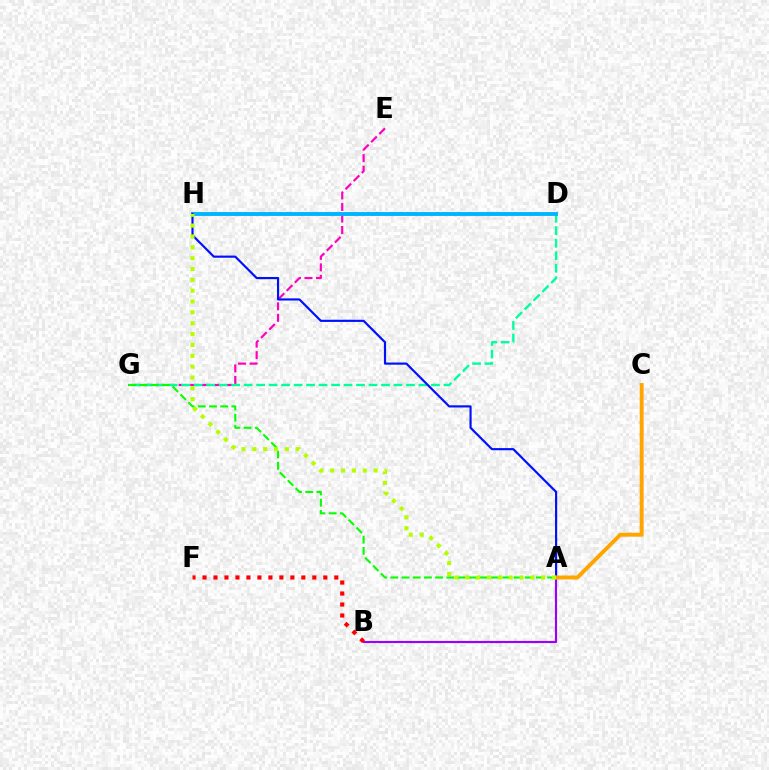{('E', 'G'): [{'color': '#ff00bd', 'line_style': 'dashed', 'thickness': 1.57}], ('D', 'G'): [{'color': '#00ff9d', 'line_style': 'dashed', 'thickness': 1.7}], ('A', 'B'): [{'color': '#9b00ff', 'line_style': 'solid', 'thickness': 1.54}], ('A', 'G'): [{'color': '#08ff00', 'line_style': 'dashed', 'thickness': 1.52}], ('D', 'H'): [{'color': '#00b5ff', 'line_style': 'solid', 'thickness': 2.8}], ('A', 'H'): [{'color': '#0010ff', 'line_style': 'solid', 'thickness': 1.56}, {'color': '#b3ff00', 'line_style': 'dotted', 'thickness': 2.95}], ('A', 'C'): [{'color': '#ffa500', 'line_style': 'solid', 'thickness': 2.82}], ('B', 'F'): [{'color': '#ff0000', 'line_style': 'dotted', 'thickness': 2.98}]}